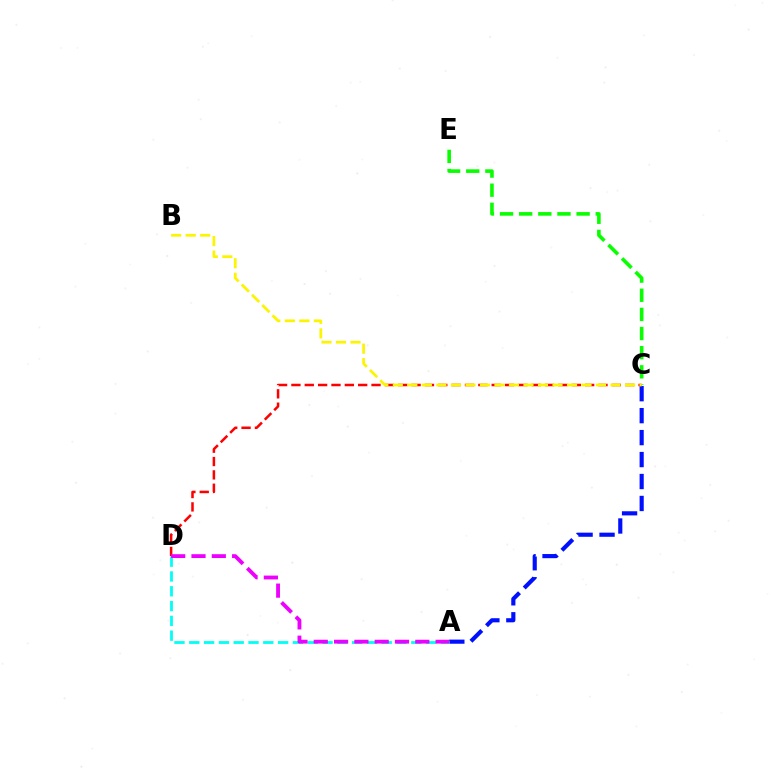{('C', 'D'): [{'color': '#ff0000', 'line_style': 'dashed', 'thickness': 1.81}], ('C', 'E'): [{'color': '#08ff00', 'line_style': 'dashed', 'thickness': 2.6}], ('A', 'C'): [{'color': '#0010ff', 'line_style': 'dashed', 'thickness': 2.98}], ('A', 'D'): [{'color': '#00fff6', 'line_style': 'dashed', 'thickness': 2.01}, {'color': '#ee00ff', 'line_style': 'dashed', 'thickness': 2.76}], ('B', 'C'): [{'color': '#fcf500', 'line_style': 'dashed', 'thickness': 1.97}]}